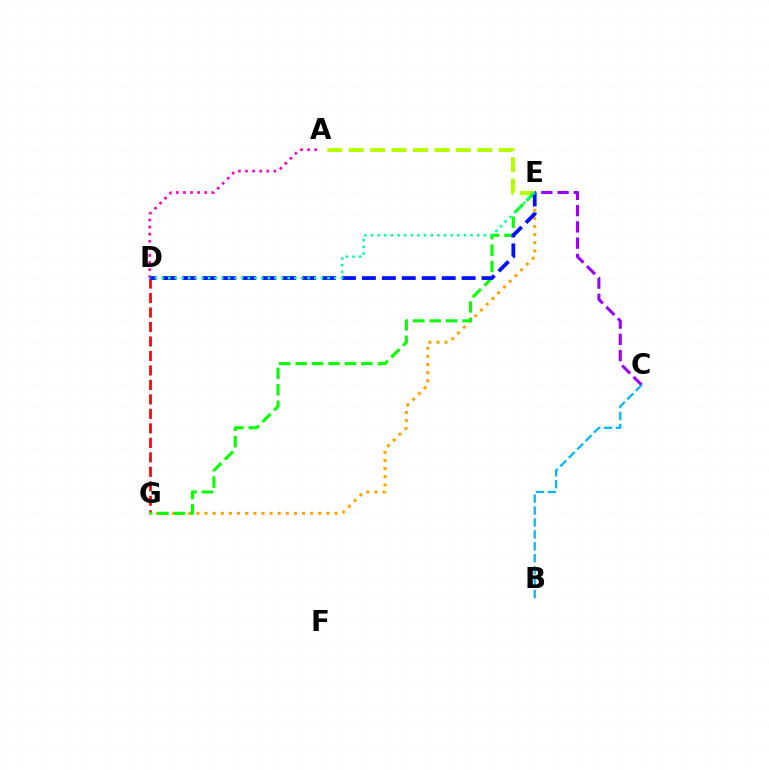{('D', 'G'): [{'color': '#ff0000', 'line_style': 'dashed', 'thickness': 1.97}], ('C', 'E'): [{'color': '#9b00ff', 'line_style': 'dashed', 'thickness': 2.21}], ('A', 'E'): [{'color': '#b3ff00', 'line_style': 'dashed', 'thickness': 2.91}], ('E', 'G'): [{'color': '#ffa500', 'line_style': 'dotted', 'thickness': 2.21}, {'color': '#08ff00', 'line_style': 'dashed', 'thickness': 2.23}], ('B', 'C'): [{'color': '#00b5ff', 'line_style': 'dashed', 'thickness': 1.62}], ('A', 'D'): [{'color': '#ff00bd', 'line_style': 'dotted', 'thickness': 1.93}], ('D', 'E'): [{'color': '#0010ff', 'line_style': 'dashed', 'thickness': 2.71}, {'color': '#00ff9d', 'line_style': 'dotted', 'thickness': 1.8}]}